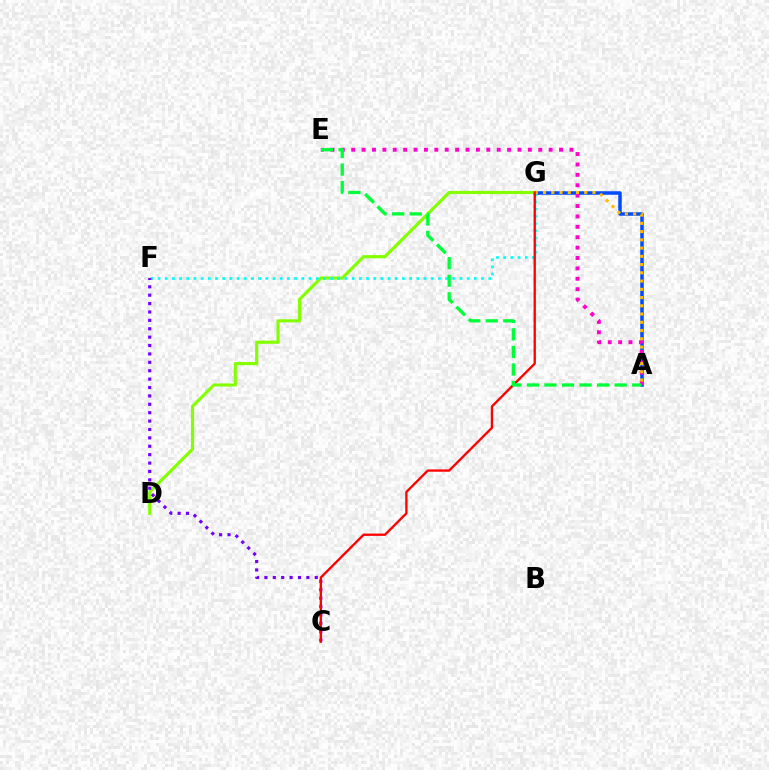{('A', 'G'): [{'color': '#004bff', 'line_style': 'solid', 'thickness': 2.53}, {'color': '#ffbd00', 'line_style': 'dotted', 'thickness': 2.24}], ('D', 'G'): [{'color': '#84ff00', 'line_style': 'solid', 'thickness': 2.26}], ('F', 'G'): [{'color': '#00fff6', 'line_style': 'dotted', 'thickness': 1.95}], ('C', 'F'): [{'color': '#7200ff', 'line_style': 'dotted', 'thickness': 2.28}], ('A', 'E'): [{'color': '#ff00cf', 'line_style': 'dotted', 'thickness': 2.82}, {'color': '#00ff39', 'line_style': 'dashed', 'thickness': 2.38}], ('C', 'G'): [{'color': '#ff0000', 'line_style': 'solid', 'thickness': 1.67}]}